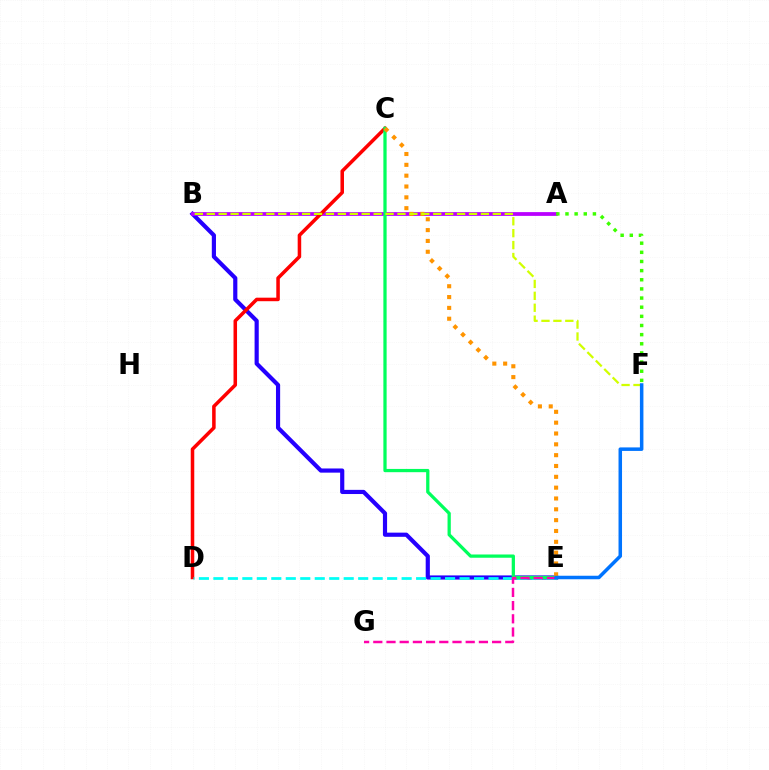{('B', 'E'): [{'color': '#2500ff', 'line_style': 'solid', 'thickness': 3.0}], ('A', 'B'): [{'color': '#b900ff', 'line_style': 'solid', 'thickness': 2.72}], ('C', 'D'): [{'color': '#ff0000', 'line_style': 'solid', 'thickness': 2.54}], ('D', 'E'): [{'color': '#00fff6', 'line_style': 'dashed', 'thickness': 1.97}], ('C', 'E'): [{'color': '#00ff5c', 'line_style': 'solid', 'thickness': 2.34}, {'color': '#ff9400', 'line_style': 'dotted', 'thickness': 2.94}], ('A', 'F'): [{'color': '#3dff00', 'line_style': 'dotted', 'thickness': 2.48}], ('E', 'G'): [{'color': '#ff00ac', 'line_style': 'dashed', 'thickness': 1.79}], ('B', 'F'): [{'color': '#d1ff00', 'line_style': 'dashed', 'thickness': 1.62}], ('E', 'F'): [{'color': '#0074ff', 'line_style': 'solid', 'thickness': 2.53}]}